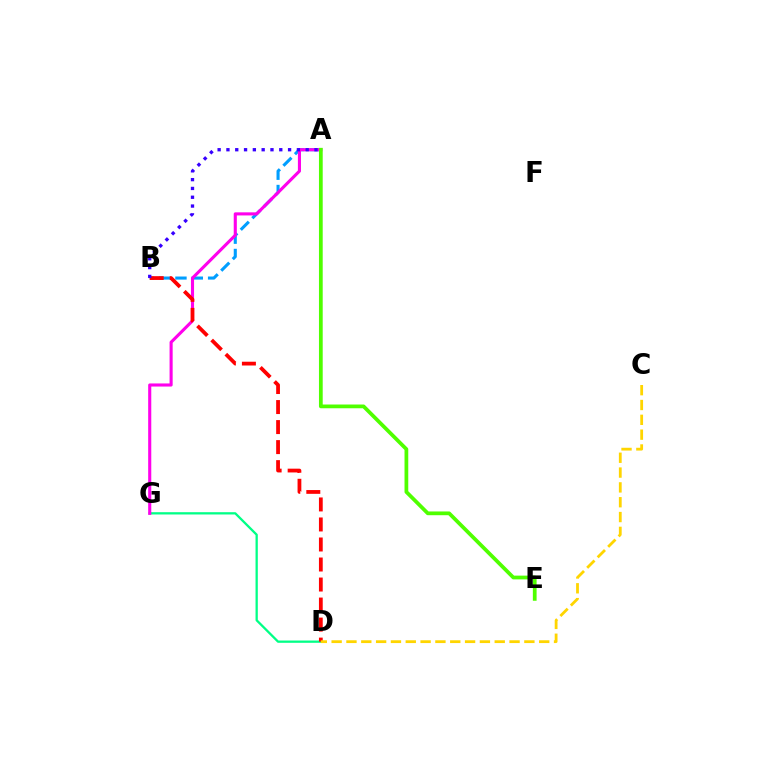{('D', 'G'): [{'color': '#00ff86', 'line_style': 'solid', 'thickness': 1.65}], ('A', 'B'): [{'color': '#009eff', 'line_style': 'dashed', 'thickness': 2.22}, {'color': '#3700ff', 'line_style': 'dotted', 'thickness': 2.39}], ('A', 'G'): [{'color': '#ff00ed', 'line_style': 'solid', 'thickness': 2.23}], ('B', 'D'): [{'color': '#ff0000', 'line_style': 'dashed', 'thickness': 2.72}], ('A', 'E'): [{'color': '#4fff00', 'line_style': 'solid', 'thickness': 2.7}], ('C', 'D'): [{'color': '#ffd500', 'line_style': 'dashed', 'thickness': 2.01}]}